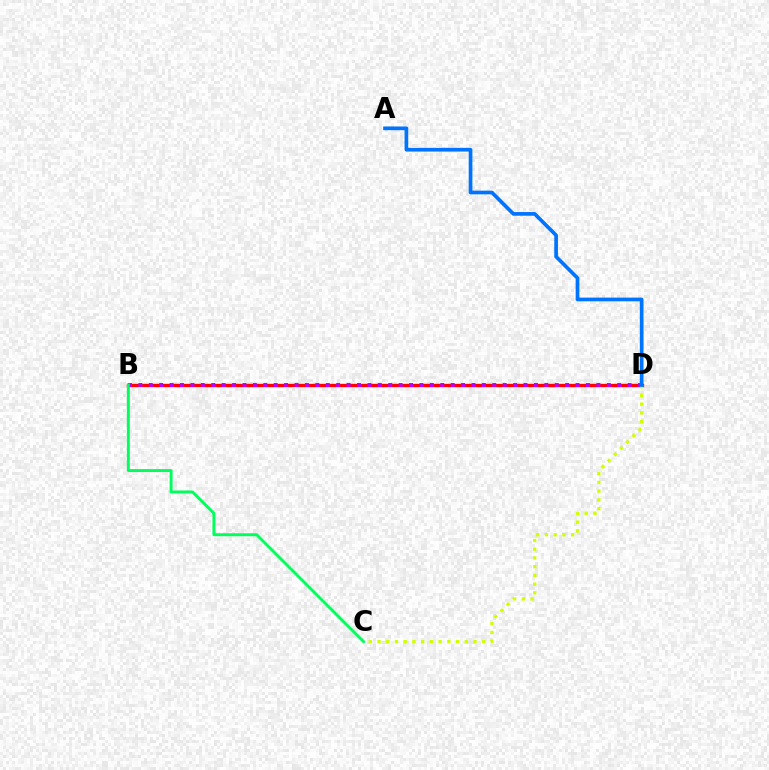{('B', 'D'): [{'color': '#ff0000', 'line_style': 'solid', 'thickness': 2.41}, {'color': '#b900ff', 'line_style': 'dotted', 'thickness': 2.83}], ('C', 'D'): [{'color': '#d1ff00', 'line_style': 'dotted', 'thickness': 2.37}], ('B', 'C'): [{'color': '#00ff5c', 'line_style': 'solid', 'thickness': 2.1}], ('A', 'D'): [{'color': '#0074ff', 'line_style': 'solid', 'thickness': 2.65}]}